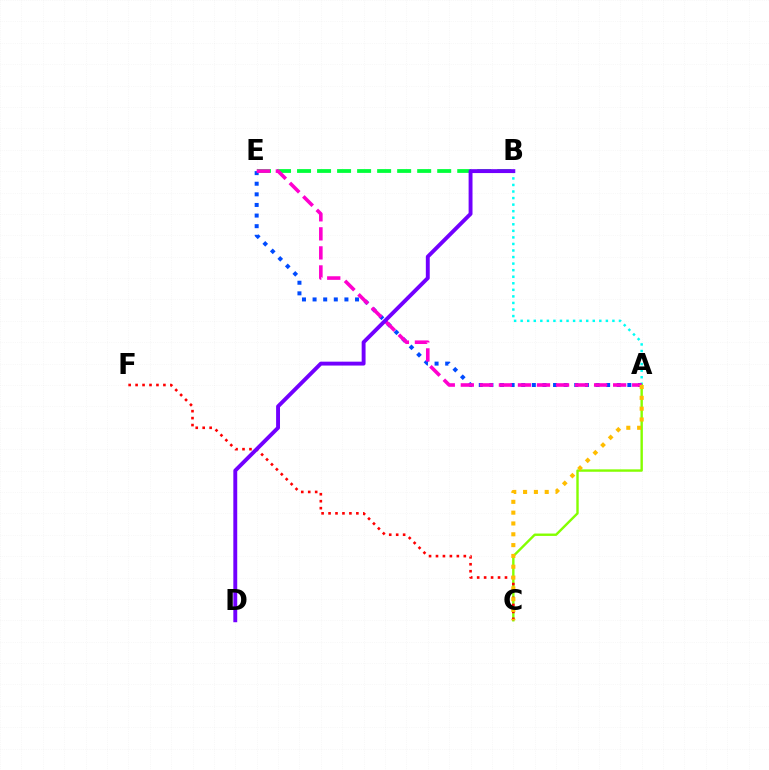{('B', 'E'): [{'color': '#00ff39', 'line_style': 'dashed', 'thickness': 2.72}], ('A', 'B'): [{'color': '#00fff6', 'line_style': 'dotted', 'thickness': 1.78}], ('A', 'E'): [{'color': '#004bff', 'line_style': 'dotted', 'thickness': 2.88}, {'color': '#ff00cf', 'line_style': 'dashed', 'thickness': 2.59}], ('A', 'C'): [{'color': '#84ff00', 'line_style': 'solid', 'thickness': 1.73}, {'color': '#ffbd00', 'line_style': 'dotted', 'thickness': 2.94}], ('C', 'F'): [{'color': '#ff0000', 'line_style': 'dotted', 'thickness': 1.89}], ('B', 'D'): [{'color': '#7200ff', 'line_style': 'solid', 'thickness': 2.8}]}